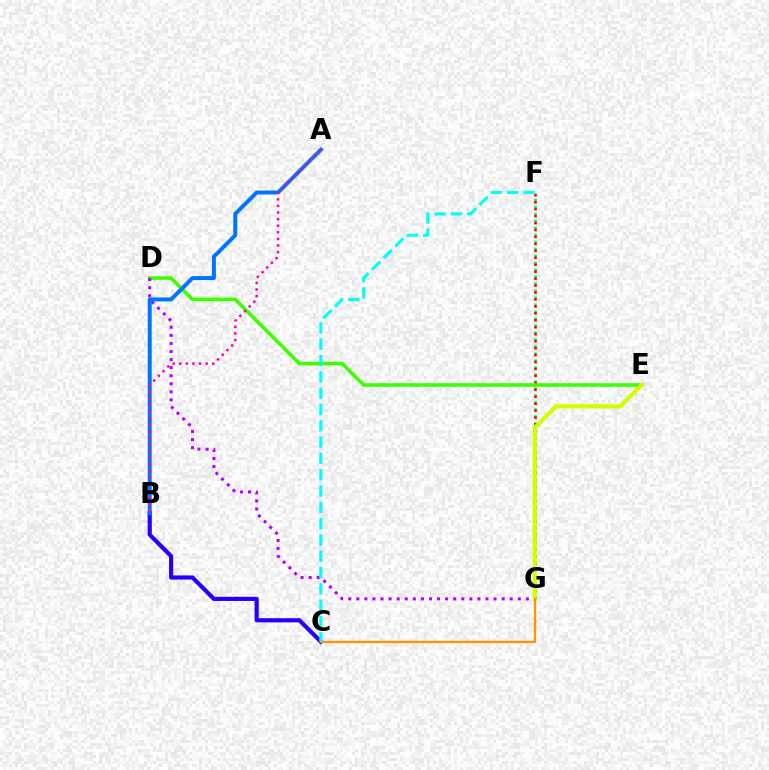{('F', 'G'): [{'color': '#00ff5c', 'line_style': 'dotted', 'thickness': 1.9}, {'color': '#ff0000', 'line_style': 'dotted', 'thickness': 1.89}], ('B', 'C'): [{'color': '#2500ff', 'line_style': 'solid', 'thickness': 2.99}], ('D', 'E'): [{'color': '#3dff00', 'line_style': 'solid', 'thickness': 2.59}], ('D', 'G'): [{'color': '#b900ff', 'line_style': 'dotted', 'thickness': 2.19}], ('E', 'G'): [{'color': '#d1ff00', 'line_style': 'solid', 'thickness': 2.99}], ('C', 'G'): [{'color': '#ff9400', 'line_style': 'solid', 'thickness': 1.65}], ('A', 'B'): [{'color': '#0074ff', 'line_style': 'solid', 'thickness': 2.85}, {'color': '#ff00ac', 'line_style': 'dotted', 'thickness': 1.79}], ('C', 'F'): [{'color': '#00fff6', 'line_style': 'dashed', 'thickness': 2.22}]}